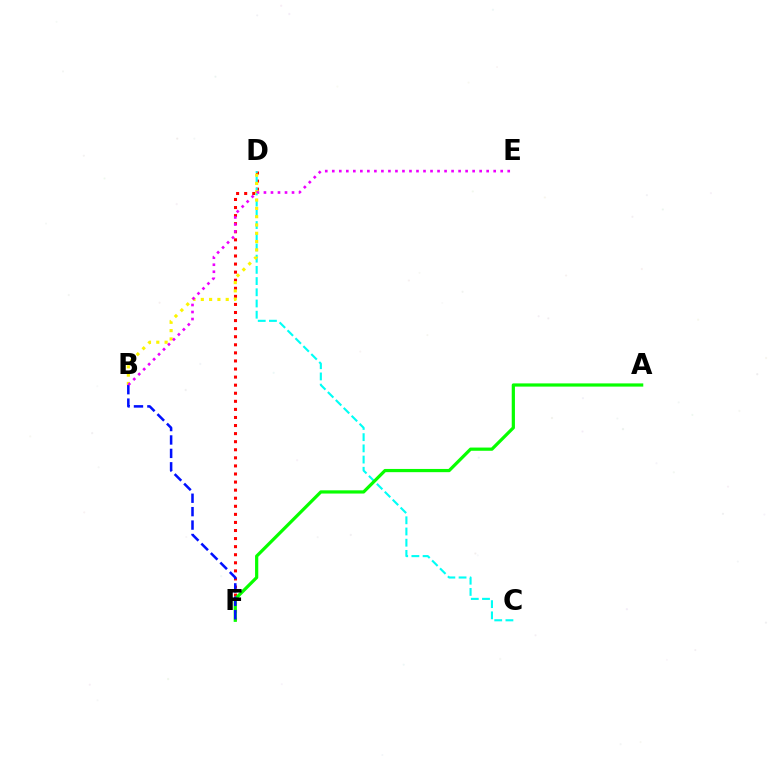{('D', 'F'): [{'color': '#ff0000', 'line_style': 'dotted', 'thickness': 2.19}], ('C', 'D'): [{'color': '#00fff6', 'line_style': 'dashed', 'thickness': 1.52}], ('A', 'F'): [{'color': '#08ff00', 'line_style': 'solid', 'thickness': 2.31}], ('B', 'D'): [{'color': '#fcf500', 'line_style': 'dotted', 'thickness': 2.26}], ('B', 'F'): [{'color': '#0010ff', 'line_style': 'dashed', 'thickness': 1.82}], ('B', 'E'): [{'color': '#ee00ff', 'line_style': 'dotted', 'thickness': 1.91}]}